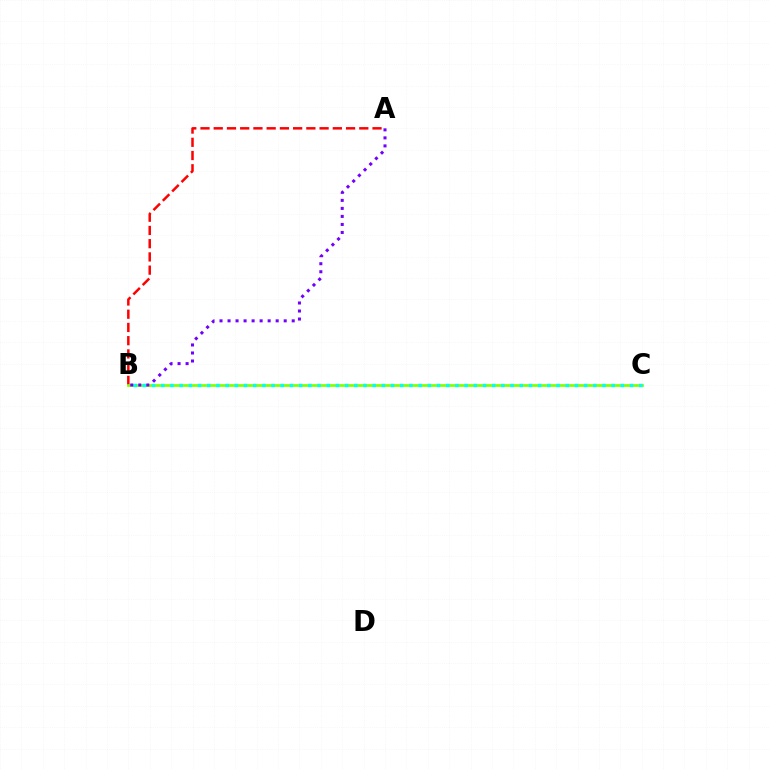{('A', 'B'): [{'color': '#ff0000', 'line_style': 'dashed', 'thickness': 1.8}, {'color': '#7200ff', 'line_style': 'dotted', 'thickness': 2.18}], ('B', 'C'): [{'color': '#84ff00', 'line_style': 'solid', 'thickness': 1.98}, {'color': '#00fff6', 'line_style': 'dotted', 'thickness': 2.5}]}